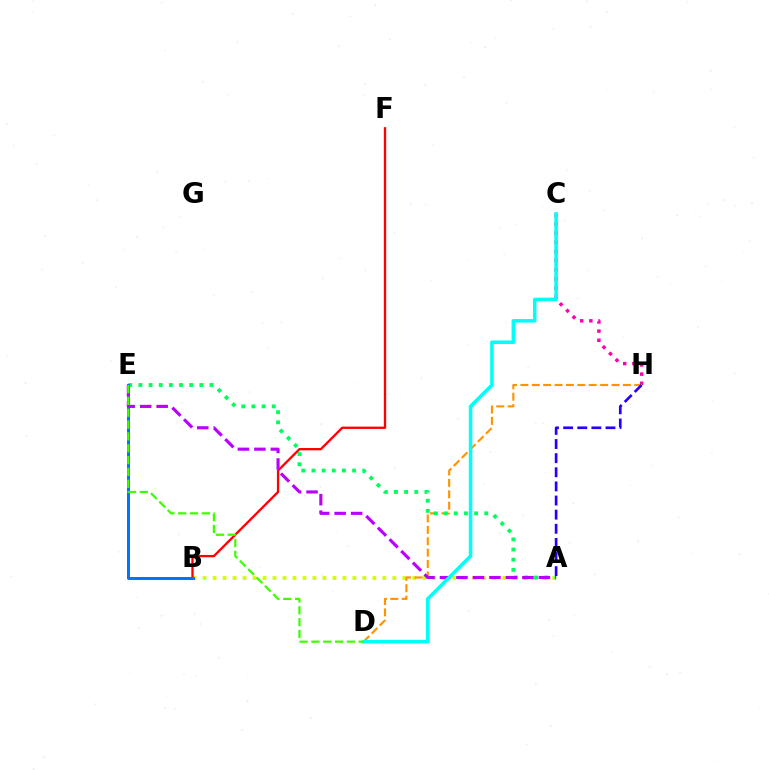{('A', 'B'): [{'color': '#d1ff00', 'line_style': 'dotted', 'thickness': 2.71}], ('C', 'H'): [{'color': '#ff00ac', 'line_style': 'dotted', 'thickness': 2.49}], ('D', 'H'): [{'color': '#ff9400', 'line_style': 'dashed', 'thickness': 1.55}], ('A', 'E'): [{'color': '#00ff5c', 'line_style': 'dotted', 'thickness': 2.76}, {'color': '#b900ff', 'line_style': 'dashed', 'thickness': 2.24}], ('B', 'F'): [{'color': '#ff0000', 'line_style': 'solid', 'thickness': 1.67}], ('B', 'E'): [{'color': '#0074ff', 'line_style': 'solid', 'thickness': 2.14}], ('A', 'H'): [{'color': '#2500ff', 'line_style': 'dashed', 'thickness': 1.92}], ('C', 'D'): [{'color': '#00fff6', 'line_style': 'solid', 'thickness': 2.54}], ('D', 'E'): [{'color': '#3dff00', 'line_style': 'dashed', 'thickness': 1.61}]}